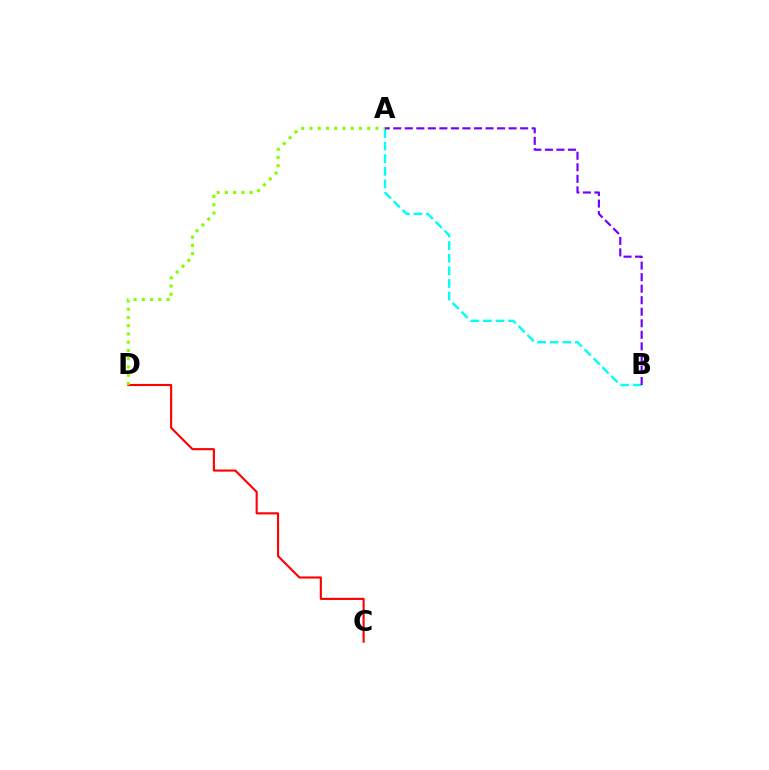{('C', 'D'): [{'color': '#ff0000', 'line_style': 'solid', 'thickness': 1.53}], ('A', 'B'): [{'color': '#00fff6', 'line_style': 'dashed', 'thickness': 1.71}, {'color': '#7200ff', 'line_style': 'dashed', 'thickness': 1.57}], ('A', 'D'): [{'color': '#84ff00', 'line_style': 'dotted', 'thickness': 2.24}]}